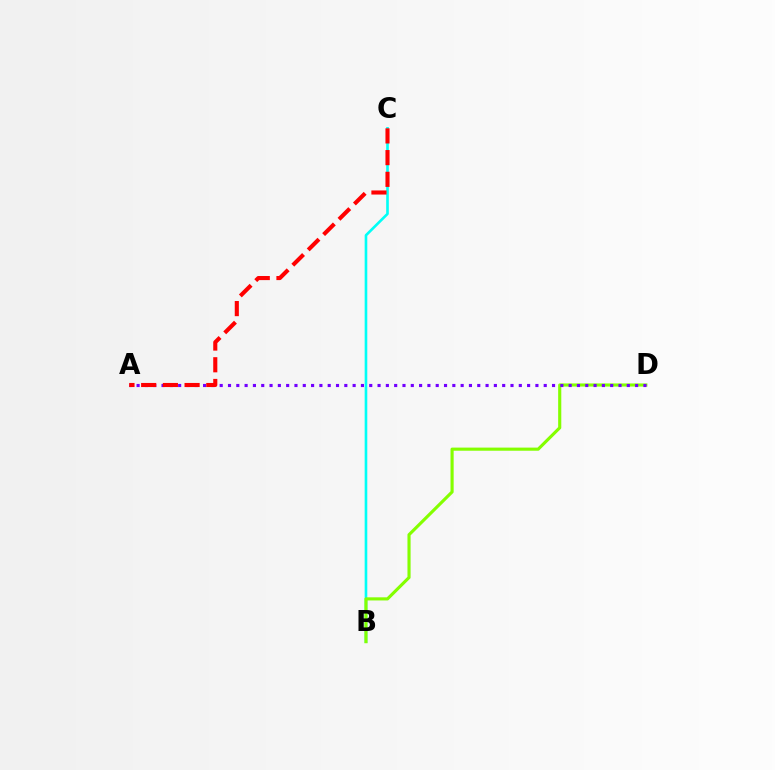{('B', 'C'): [{'color': '#00fff6', 'line_style': 'solid', 'thickness': 1.89}], ('B', 'D'): [{'color': '#84ff00', 'line_style': 'solid', 'thickness': 2.25}], ('A', 'D'): [{'color': '#7200ff', 'line_style': 'dotted', 'thickness': 2.26}], ('A', 'C'): [{'color': '#ff0000', 'line_style': 'dashed', 'thickness': 2.95}]}